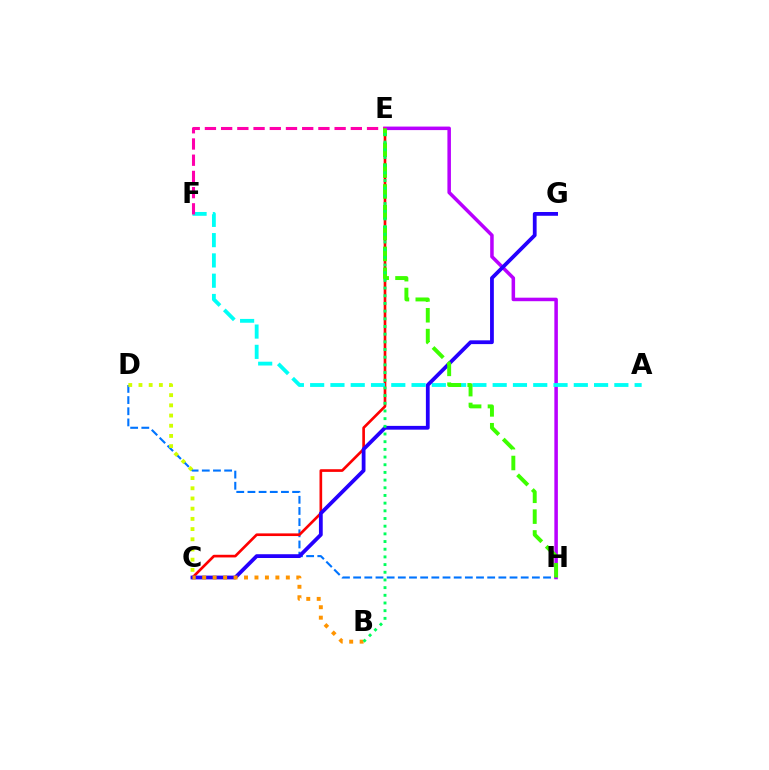{('D', 'H'): [{'color': '#0074ff', 'line_style': 'dashed', 'thickness': 1.52}], ('C', 'E'): [{'color': '#ff0000', 'line_style': 'solid', 'thickness': 1.92}], ('E', 'H'): [{'color': '#b900ff', 'line_style': 'solid', 'thickness': 2.54}, {'color': '#3dff00', 'line_style': 'dashed', 'thickness': 2.83}], ('A', 'F'): [{'color': '#00fff6', 'line_style': 'dashed', 'thickness': 2.76}], ('C', 'G'): [{'color': '#2500ff', 'line_style': 'solid', 'thickness': 2.72}], ('E', 'F'): [{'color': '#ff00ac', 'line_style': 'dashed', 'thickness': 2.2}], ('B', 'C'): [{'color': '#ff9400', 'line_style': 'dotted', 'thickness': 2.84}], ('C', 'D'): [{'color': '#d1ff00', 'line_style': 'dotted', 'thickness': 2.77}], ('B', 'E'): [{'color': '#00ff5c', 'line_style': 'dotted', 'thickness': 2.09}]}